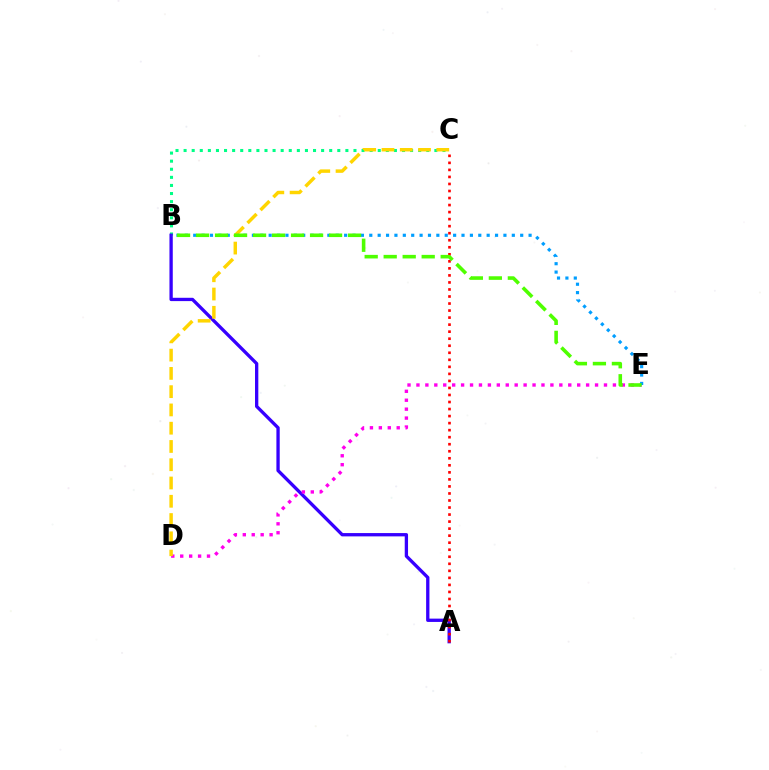{('B', 'C'): [{'color': '#00ff86', 'line_style': 'dotted', 'thickness': 2.2}], ('A', 'B'): [{'color': '#3700ff', 'line_style': 'solid', 'thickness': 2.38}], ('D', 'E'): [{'color': '#ff00ed', 'line_style': 'dotted', 'thickness': 2.43}], ('B', 'E'): [{'color': '#009eff', 'line_style': 'dotted', 'thickness': 2.28}, {'color': '#4fff00', 'line_style': 'dashed', 'thickness': 2.58}], ('C', 'D'): [{'color': '#ffd500', 'line_style': 'dashed', 'thickness': 2.48}], ('A', 'C'): [{'color': '#ff0000', 'line_style': 'dotted', 'thickness': 1.91}]}